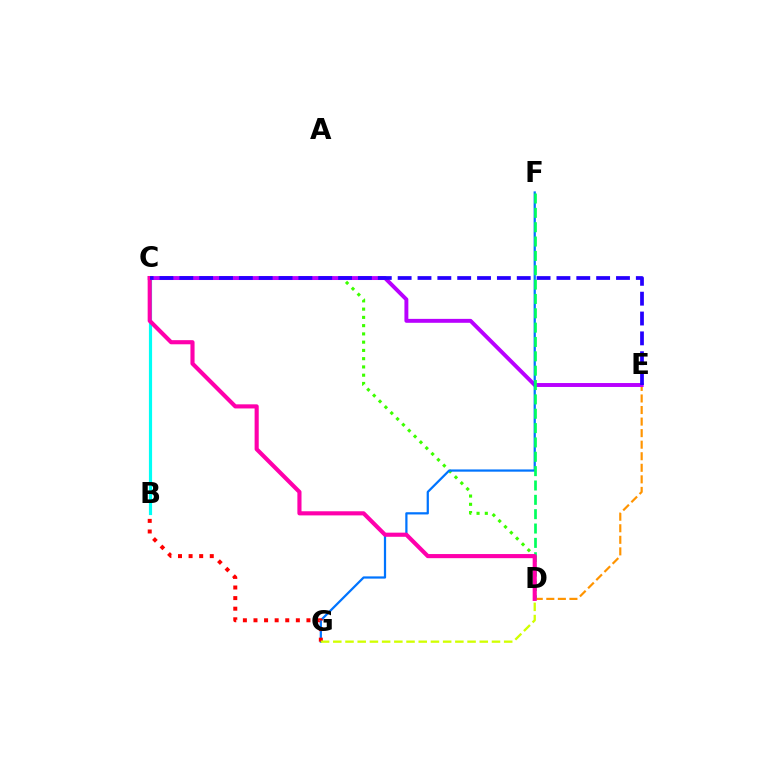{('B', 'C'): [{'color': '#00fff6', 'line_style': 'solid', 'thickness': 2.28}], ('C', 'D'): [{'color': '#3dff00', 'line_style': 'dotted', 'thickness': 2.24}, {'color': '#ff00ac', 'line_style': 'solid', 'thickness': 2.97}], ('D', 'E'): [{'color': '#ff9400', 'line_style': 'dashed', 'thickness': 1.57}], ('C', 'E'): [{'color': '#b900ff', 'line_style': 'solid', 'thickness': 2.83}, {'color': '#2500ff', 'line_style': 'dashed', 'thickness': 2.7}], ('F', 'G'): [{'color': '#0074ff', 'line_style': 'solid', 'thickness': 1.61}], ('B', 'G'): [{'color': '#ff0000', 'line_style': 'dotted', 'thickness': 2.88}], ('D', 'F'): [{'color': '#00ff5c', 'line_style': 'dashed', 'thickness': 1.95}], ('D', 'G'): [{'color': '#d1ff00', 'line_style': 'dashed', 'thickness': 1.66}]}